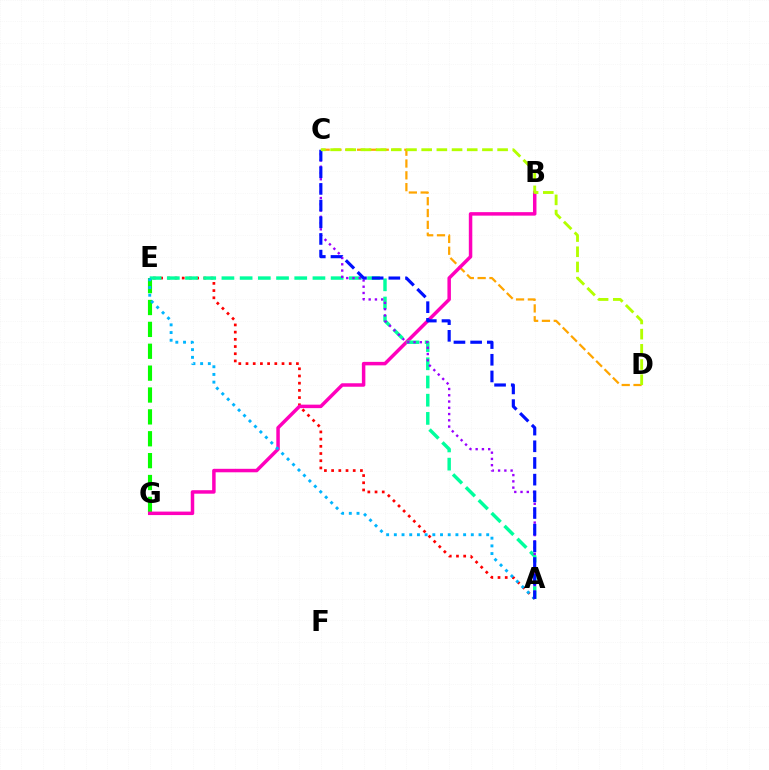{('E', 'G'): [{'color': '#08ff00', 'line_style': 'dashed', 'thickness': 2.97}], ('C', 'D'): [{'color': '#ffa500', 'line_style': 'dashed', 'thickness': 1.61}, {'color': '#b3ff00', 'line_style': 'dashed', 'thickness': 2.06}], ('A', 'E'): [{'color': '#ff0000', 'line_style': 'dotted', 'thickness': 1.96}, {'color': '#00ff9d', 'line_style': 'dashed', 'thickness': 2.47}, {'color': '#00b5ff', 'line_style': 'dotted', 'thickness': 2.09}], ('B', 'G'): [{'color': '#ff00bd', 'line_style': 'solid', 'thickness': 2.51}], ('A', 'C'): [{'color': '#9b00ff', 'line_style': 'dotted', 'thickness': 1.7}, {'color': '#0010ff', 'line_style': 'dashed', 'thickness': 2.27}]}